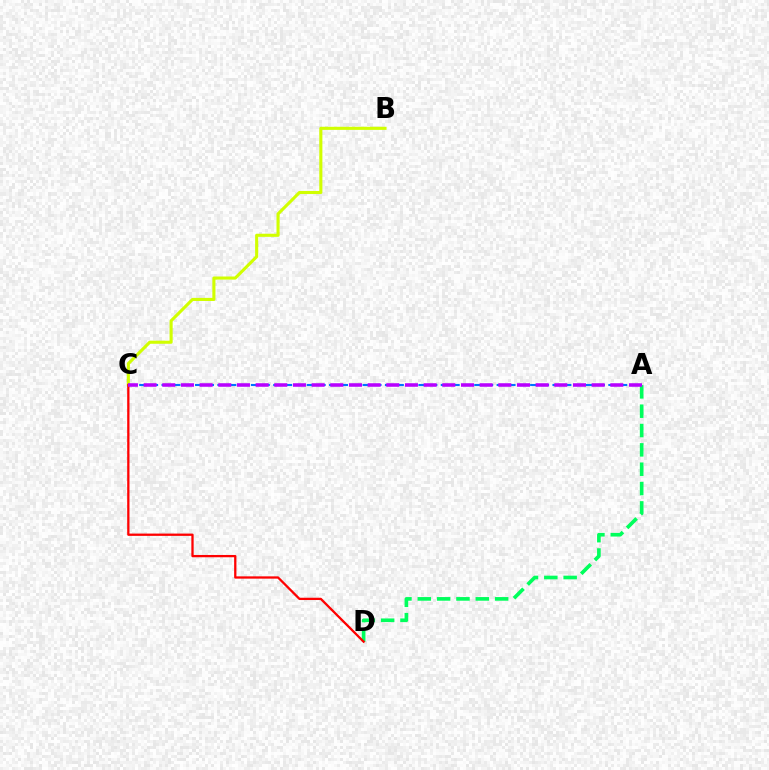{('B', 'C'): [{'color': '#d1ff00', 'line_style': 'solid', 'thickness': 2.23}], ('A', 'C'): [{'color': '#0074ff', 'line_style': 'dashed', 'thickness': 1.52}, {'color': '#b900ff', 'line_style': 'dashed', 'thickness': 2.54}], ('A', 'D'): [{'color': '#00ff5c', 'line_style': 'dashed', 'thickness': 2.63}], ('C', 'D'): [{'color': '#ff0000', 'line_style': 'solid', 'thickness': 1.65}]}